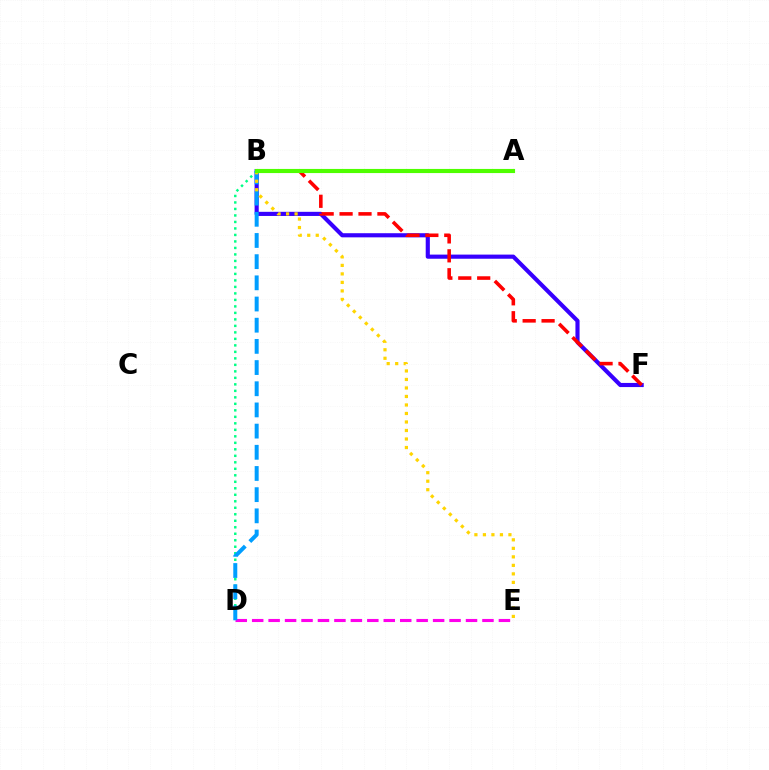{('B', 'F'): [{'color': '#3700ff', 'line_style': 'solid', 'thickness': 2.98}, {'color': '#ff0000', 'line_style': 'dashed', 'thickness': 2.57}], ('D', 'E'): [{'color': '#ff00ed', 'line_style': 'dashed', 'thickness': 2.23}], ('B', 'D'): [{'color': '#00ff86', 'line_style': 'dotted', 'thickness': 1.77}, {'color': '#009eff', 'line_style': 'dashed', 'thickness': 2.88}], ('B', 'E'): [{'color': '#ffd500', 'line_style': 'dotted', 'thickness': 2.31}], ('A', 'B'): [{'color': '#4fff00', 'line_style': 'solid', 'thickness': 2.97}]}